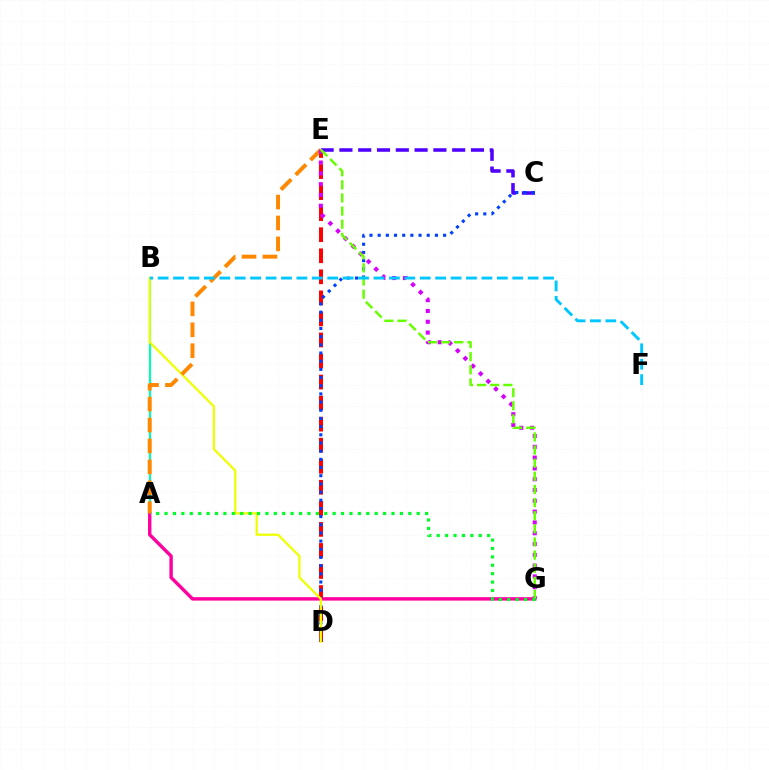{('C', 'E'): [{'color': '#4f00ff', 'line_style': 'dashed', 'thickness': 2.55}], ('A', 'B'): [{'color': '#00ffaf', 'line_style': 'solid', 'thickness': 1.55}], ('D', 'E'): [{'color': '#ff0000', 'line_style': 'dashed', 'thickness': 2.86}], ('C', 'D'): [{'color': '#003fff', 'line_style': 'dotted', 'thickness': 2.22}], ('A', 'G'): [{'color': '#ff00a0', 'line_style': 'solid', 'thickness': 2.46}, {'color': '#00ff27', 'line_style': 'dotted', 'thickness': 2.28}], ('B', 'D'): [{'color': '#eeff00', 'line_style': 'solid', 'thickness': 1.6}], ('A', 'E'): [{'color': '#ff8800', 'line_style': 'dashed', 'thickness': 2.84}], ('E', 'G'): [{'color': '#d600ff', 'line_style': 'dotted', 'thickness': 2.93}, {'color': '#66ff00', 'line_style': 'dashed', 'thickness': 1.78}], ('B', 'F'): [{'color': '#00c7ff', 'line_style': 'dashed', 'thickness': 2.09}]}